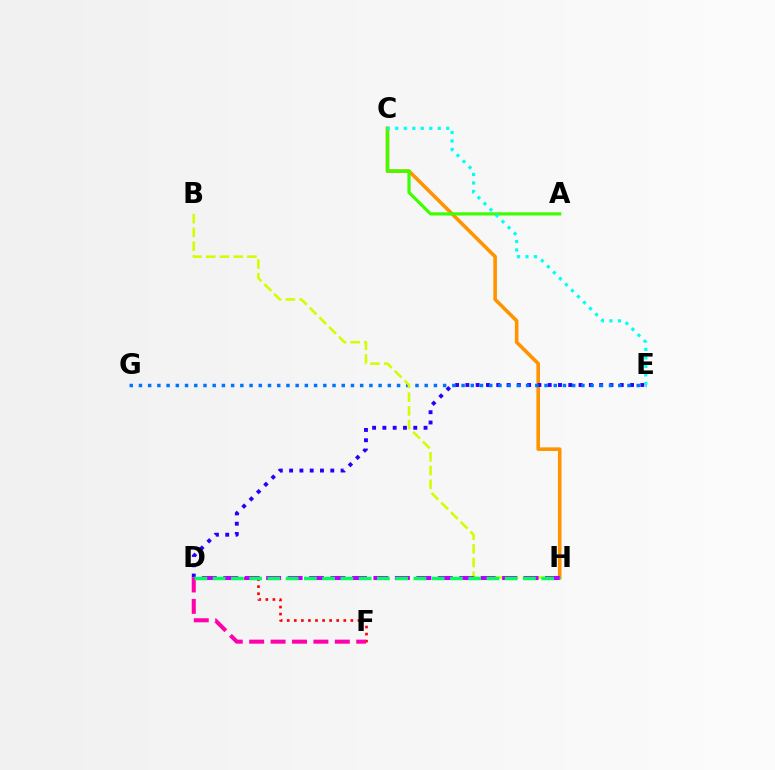{('C', 'H'): [{'color': '#ff9400', 'line_style': 'solid', 'thickness': 2.59}], ('A', 'C'): [{'color': '#3dff00', 'line_style': 'solid', 'thickness': 2.3}], ('D', 'E'): [{'color': '#2500ff', 'line_style': 'dotted', 'thickness': 2.8}], ('E', 'G'): [{'color': '#0074ff', 'line_style': 'dotted', 'thickness': 2.5}], ('B', 'H'): [{'color': '#d1ff00', 'line_style': 'dashed', 'thickness': 1.87}], ('D', 'F'): [{'color': '#ff0000', 'line_style': 'dotted', 'thickness': 1.92}, {'color': '#ff00ac', 'line_style': 'dashed', 'thickness': 2.91}], ('C', 'E'): [{'color': '#00fff6', 'line_style': 'dotted', 'thickness': 2.31}], ('D', 'H'): [{'color': '#b900ff', 'line_style': 'dashed', 'thickness': 2.91}, {'color': '#00ff5c', 'line_style': 'dashed', 'thickness': 2.48}]}